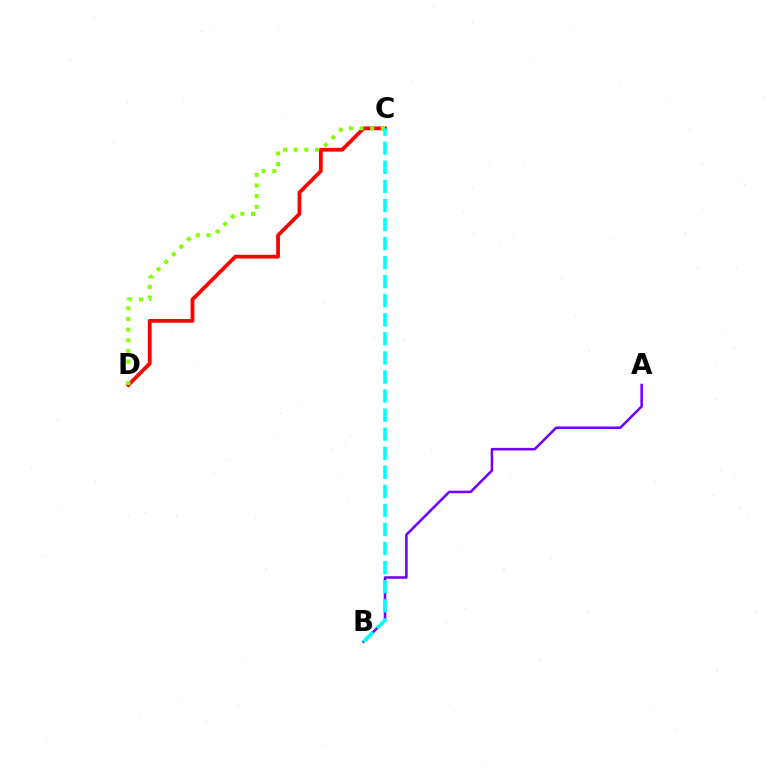{('C', 'D'): [{'color': '#ff0000', 'line_style': 'solid', 'thickness': 2.71}, {'color': '#84ff00', 'line_style': 'dotted', 'thickness': 2.9}], ('A', 'B'): [{'color': '#7200ff', 'line_style': 'solid', 'thickness': 1.84}], ('B', 'C'): [{'color': '#00fff6', 'line_style': 'dashed', 'thickness': 2.59}]}